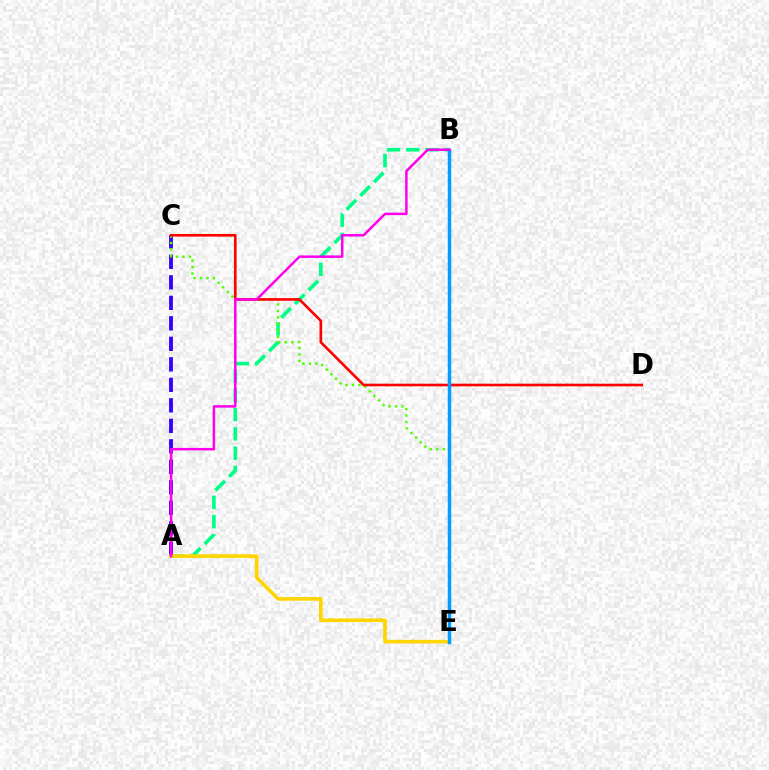{('A', 'B'): [{'color': '#00ff86', 'line_style': 'dashed', 'thickness': 2.63}, {'color': '#ff00ed', 'line_style': 'solid', 'thickness': 1.79}], ('A', 'C'): [{'color': '#3700ff', 'line_style': 'dashed', 'thickness': 2.78}], ('C', 'E'): [{'color': '#4fff00', 'line_style': 'dotted', 'thickness': 1.76}], ('A', 'E'): [{'color': '#ffd500', 'line_style': 'solid', 'thickness': 2.61}], ('C', 'D'): [{'color': '#ff0000', 'line_style': 'solid', 'thickness': 1.89}], ('B', 'E'): [{'color': '#009eff', 'line_style': 'solid', 'thickness': 2.5}]}